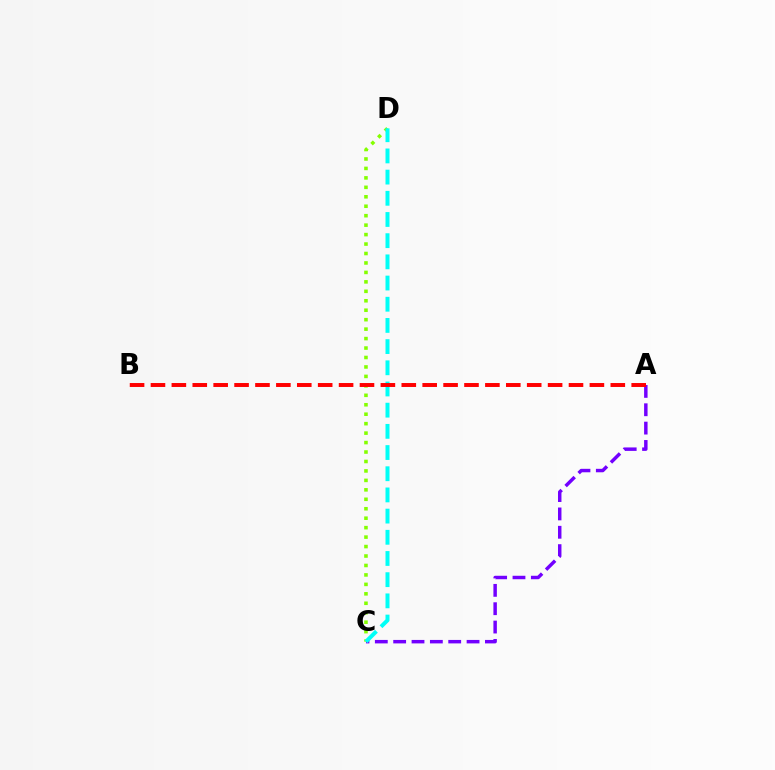{('C', 'D'): [{'color': '#84ff00', 'line_style': 'dotted', 'thickness': 2.57}, {'color': '#00fff6', 'line_style': 'dashed', 'thickness': 2.88}], ('A', 'C'): [{'color': '#7200ff', 'line_style': 'dashed', 'thickness': 2.49}], ('A', 'B'): [{'color': '#ff0000', 'line_style': 'dashed', 'thickness': 2.84}]}